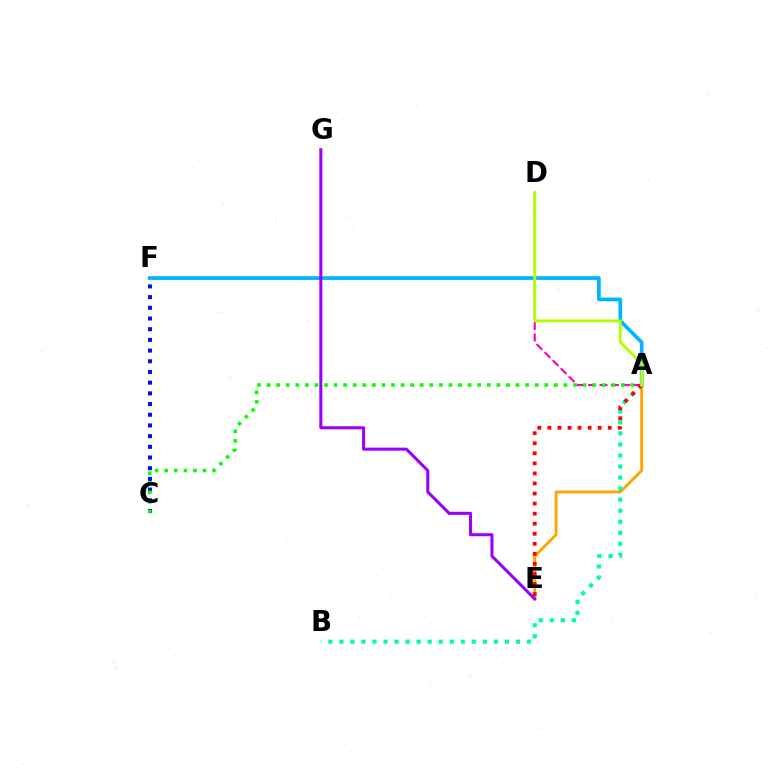{('A', 'E'): [{'color': '#ffa500', 'line_style': 'solid', 'thickness': 2.06}, {'color': '#ff0000', 'line_style': 'dotted', 'thickness': 2.73}], ('C', 'F'): [{'color': '#0010ff', 'line_style': 'dotted', 'thickness': 2.91}], ('A', 'F'): [{'color': '#00b5ff', 'line_style': 'solid', 'thickness': 2.67}], ('A', 'B'): [{'color': '#00ff9d', 'line_style': 'dotted', 'thickness': 3.0}], ('E', 'G'): [{'color': '#9b00ff', 'line_style': 'solid', 'thickness': 2.2}], ('A', 'D'): [{'color': '#ff00bd', 'line_style': 'dashed', 'thickness': 1.55}, {'color': '#b3ff00', 'line_style': 'solid', 'thickness': 2.04}], ('A', 'C'): [{'color': '#08ff00', 'line_style': 'dotted', 'thickness': 2.6}]}